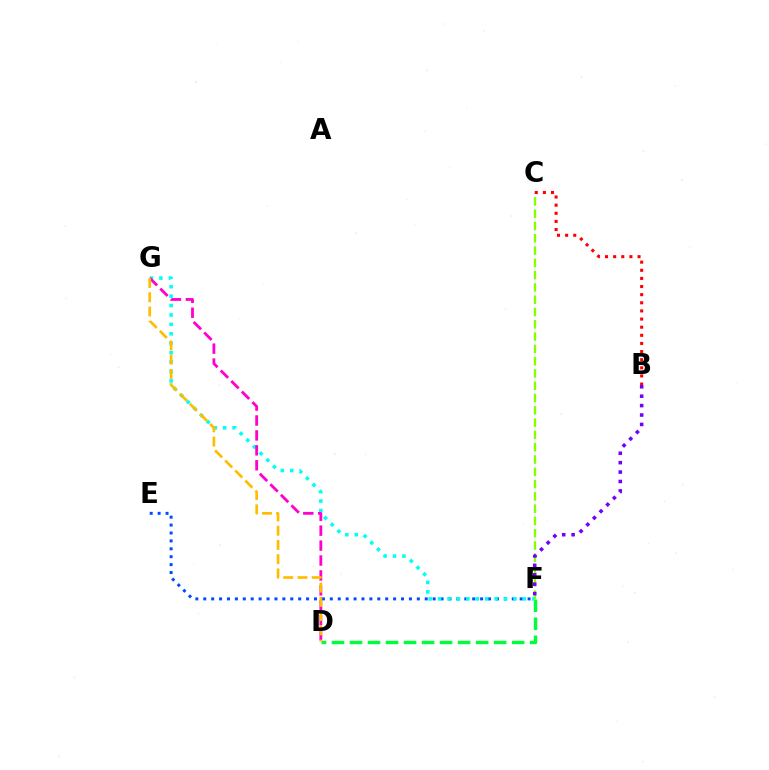{('D', 'F'): [{'color': '#00ff39', 'line_style': 'dashed', 'thickness': 2.45}], ('E', 'F'): [{'color': '#004bff', 'line_style': 'dotted', 'thickness': 2.15}], ('F', 'G'): [{'color': '#00fff6', 'line_style': 'dotted', 'thickness': 2.56}], ('D', 'G'): [{'color': '#ff00cf', 'line_style': 'dashed', 'thickness': 2.03}, {'color': '#ffbd00', 'line_style': 'dashed', 'thickness': 1.93}], ('C', 'F'): [{'color': '#84ff00', 'line_style': 'dashed', 'thickness': 1.67}], ('B', 'C'): [{'color': '#ff0000', 'line_style': 'dotted', 'thickness': 2.21}], ('B', 'F'): [{'color': '#7200ff', 'line_style': 'dotted', 'thickness': 2.56}]}